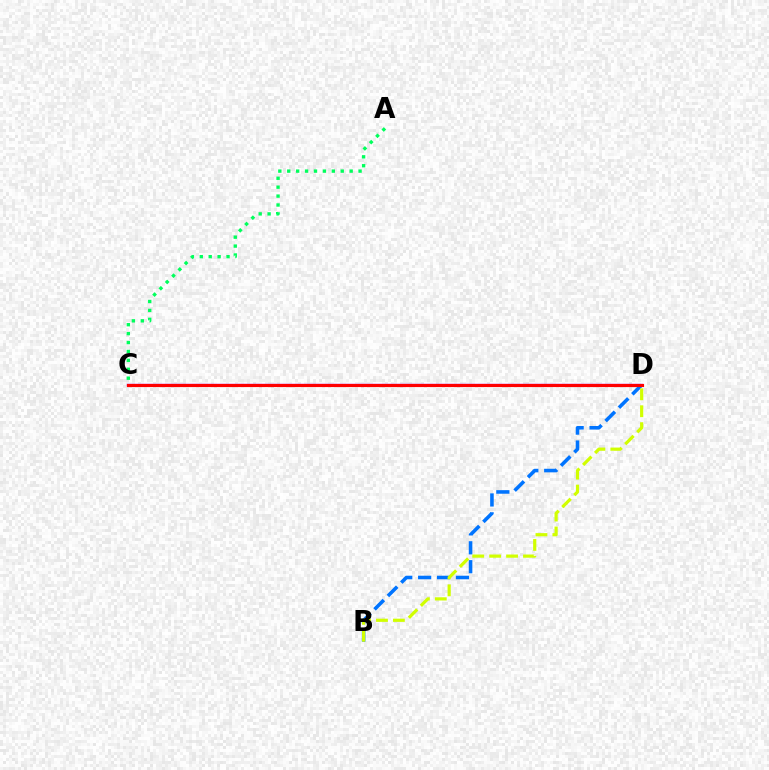{('C', 'D'): [{'color': '#b900ff', 'line_style': 'solid', 'thickness': 1.66}, {'color': '#ff0000', 'line_style': 'solid', 'thickness': 2.27}], ('B', 'D'): [{'color': '#0074ff', 'line_style': 'dashed', 'thickness': 2.57}, {'color': '#d1ff00', 'line_style': 'dashed', 'thickness': 2.3}], ('A', 'C'): [{'color': '#00ff5c', 'line_style': 'dotted', 'thickness': 2.42}]}